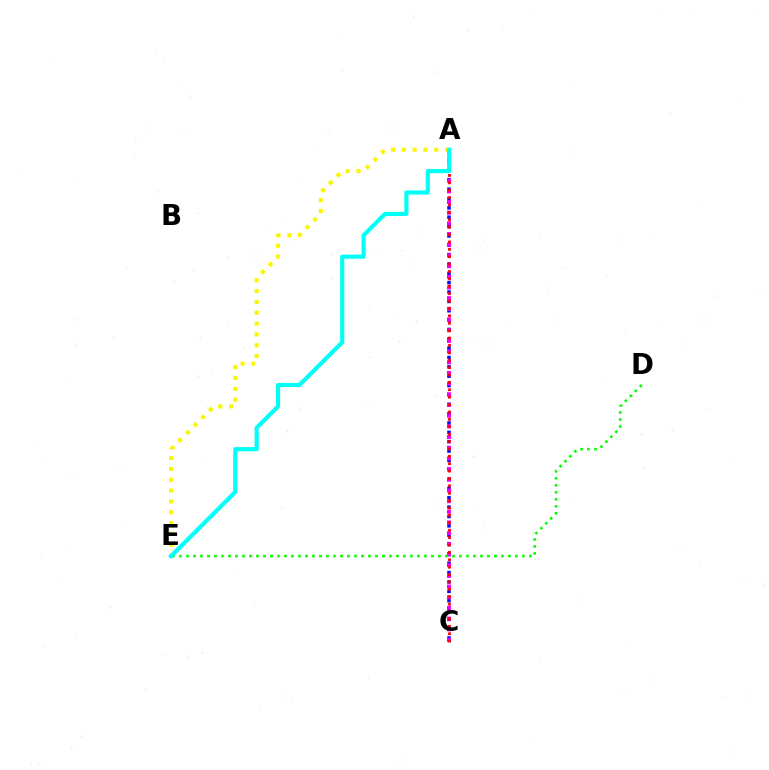{('A', 'C'): [{'color': '#0010ff', 'line_style': 'dotted', 'thickness': 2.54}, {'color': '#ee00ff', 'line_style': 'dotted', 'thickness': 2.9}, {'color': '#ff0000', 'line_style': 'dotted', 'thickness': 2.01}], ('D', 'E'): [{'color': '#08ff00', 'line_style': 'dotted', 'thickness': 1.9}], ('A', 'E'): [{'color': '#fcf500', 'line_style': 'dotted', 'thickness': 2.94}, {'color': '#00fff6', 'line_style': 'solid', 'thickness': 2.98}]}